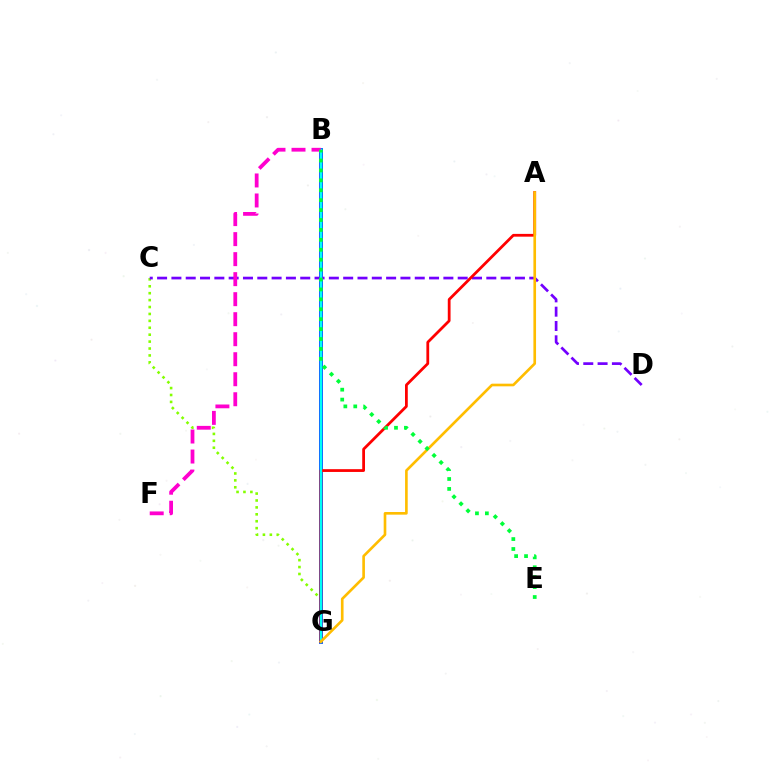{('C', 'G'): [{'color': '#84ff00', 'line_style': 'dotted', 'thickness': 1.88}], ('B', 'G'): [{'color': '#004bff', 'line_style': 'solid', 'thickness': 2.76}, {'color': '#00fff6', 'line_style': 'solid', 'thickness': 1.67}], ('C', 'D'): [{'color': '#7200ff', 'line_style': 'dashed', 'thickness': 1.94}], ('A', 'G'): [{'color': '#ff0000', 'line_style': 'solid', 'thickness': 2.0}, {'color': '#ffbd00', 'line_style': 'solid', 'thickness': 1.91}], ('B', 'F'): [{'color': '#ff00cf', 'line_style': 'dashed', 'thickness': 2.72}], ('B', 'E'): [{'color': '#00ff39', 'line_style': 'dotted', 'thickness': 2.69}]}